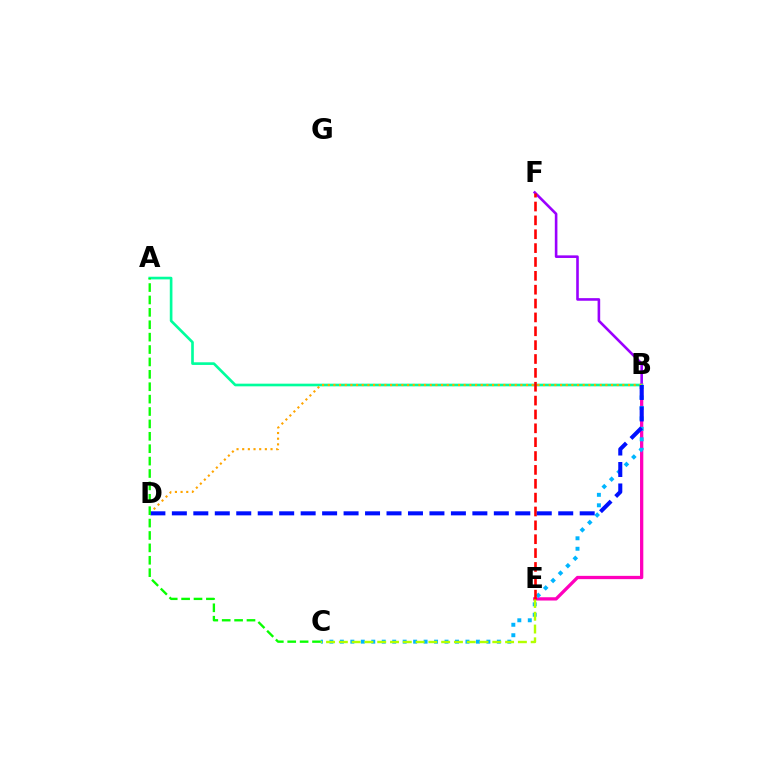{('B', 'F'): [{'color': '#9b00ff', 'line_style': 'solid', 'thickness': 1.87}], ('B', 'E'): [{'color': '#ff00bd', 'line_style': 'solid', 'thickness': 2.37}], ('B', 'C'): [{'color': '#00b5ff', 'line_style': 'dotted', 'thickness': 2.84}], ('C', 'E'): [{'color': '#b3ff00', 'line_style': 'dashed', 'thickness': 1.74}], ('A', 'B'): [{'color': '#00ff9d', 'line_style': 'solid', 'thickness': 1.91}], ('E', 'F'): [{'color': '#ff0000', 'line_style': 'dashed', 'thickness': 1.88}], ('B', 'D'): [{'color': '#ffa500', 'line_style': 'dotted', 'thickness': 1.54}, {'color': '#0010ff', 'line_style': 'dashed', 'thickness': 2.92}], ('A', 'C'): [{'color': '#08ff00', 'line_style': 'dashed', 'thickness': 1.68}]}